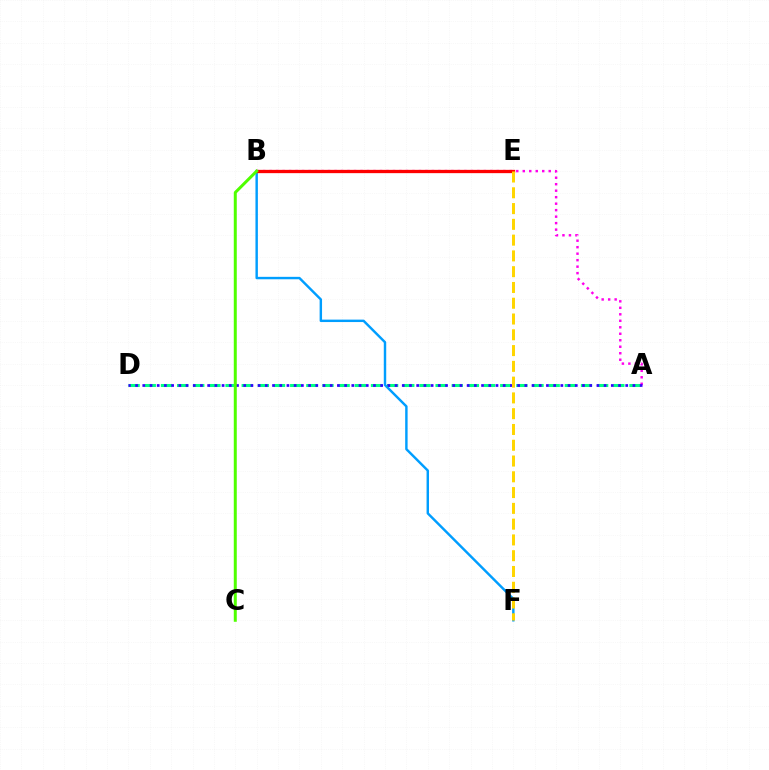{('B', 'F'): [{'color': '#009eff', 'line_style': 'solid', 'thickness': 1.75}], ('A', 'B'): [{'color': '#ff00ed', 'line_style': 'dotted', 'thickness': 1.76}], ('A', 'D'): [{'color': '#00ff86', 'line_style': 'dashed', 'thickness': 2.19}, {'color': '#3700ff', 'line_style': 'dotted', 'thickness': 1.96}], ('B', 'E'): [{'color': '#ff0000', 'line_style': 'solid', 'thickness': 2.37}], ('B', 'C'): [{'color': '#4fff00', 'line_style': 'solid', 'thickness': 2.15}], ('E', 'F'): [{'color': '#ffd500', 'line_style': 'dashed', 'thickness': 2.14}]}